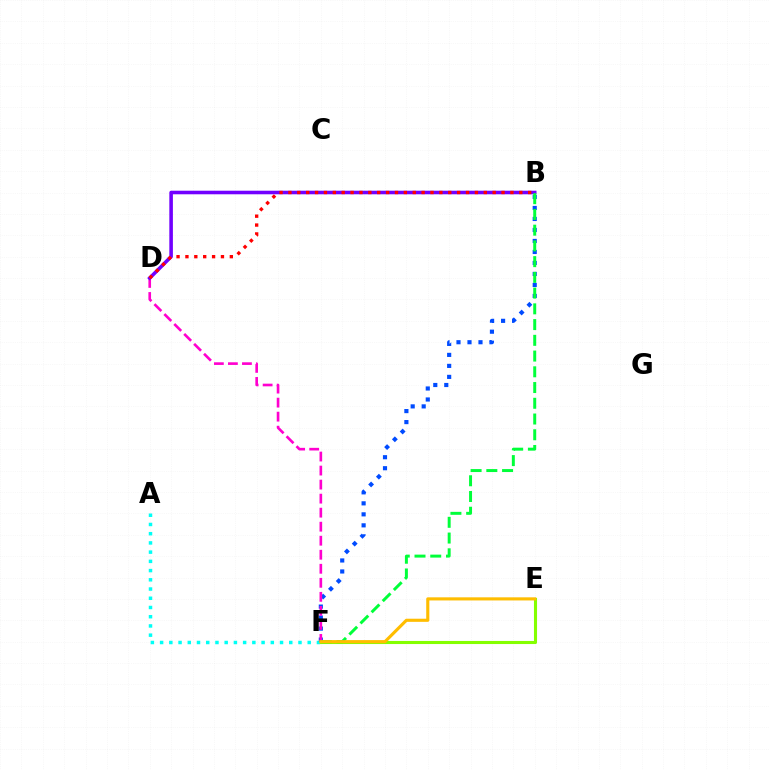{('A', 'F'): [{'color': '#00fff6', 'line_style': 'dotted', 'thickness': 2.51}], ('B', 'F'): [{'color': '#004bff', 'line_style': 'dotted', 'thickness': 2.99}, {'color': '#00ff39', 'line_style': 'dashed', 'thickness': 2.14}], ('E', 'F'): [{'color': '#84ff00', 'line_style': 'solid', 'thickness': 2.22}, {'color': '#ffbd00', 'line_style': 'solid', 'thickness': 2.25}], ('D', 'F'): [{'color': '#ff00cf', 'line_style': 'dashed', 'thickness': 1.91}], ('B', 'D'): [{'color': '#7200ff', 'line_style': 'solid', 'thickness': 2.57}, {'color': '#ff0000', 'line_style': 'dotted', 'thickness': 2.41}]}